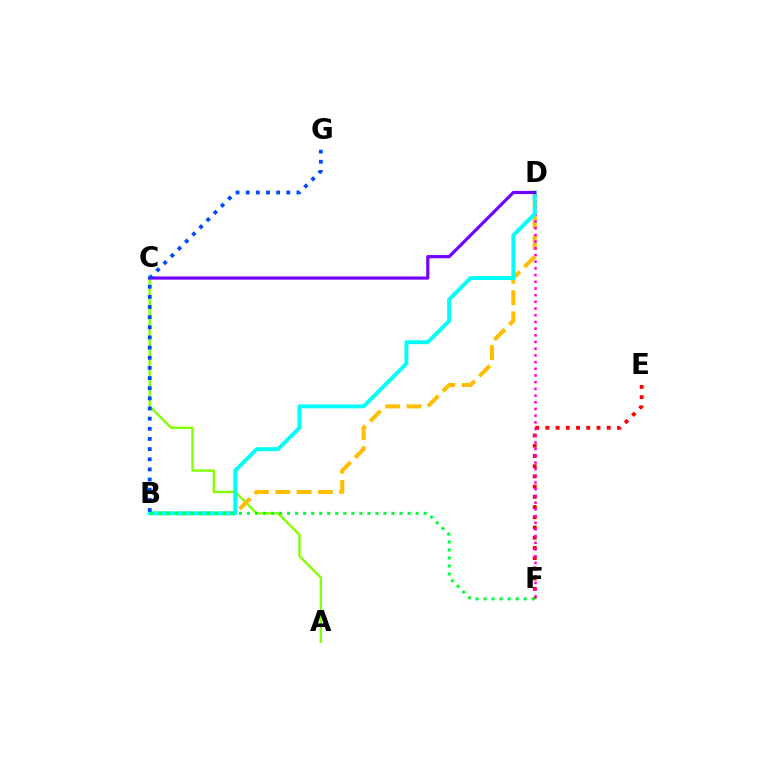{('A', 'C'): [{'color': '#84ff00', 'line_style': 'solid', 'thickness': 1.71}], ('B', 'D'): [{'color': '#ffbd00', 'line_style': 'dashed', 'thickness': 2.89}, {'color': '#00fff6', 'line_style': 'solid', 'thickness': 2.82}], ('E', 'F'): [{'color': '#ff0000', 'line_style': 'dotted', 'thickness': 2.78}], ('D', 'F'): [{'color': '#ff00cf', 'line_style': 'dotted', 'thickness': 1.82}], ('B', 'F'): [{'color': '#00ff39', 'line_style': 'dotted', 'thickness': 2.18}], ('C', 'D'): [{'color': '#7200ff', 'line_style': 'solid', 'thickness': 2.29}], ('B', 'G'): [{'color': '#004bff', 'line_style': 'dotted', 'thickness': 2.76}]}